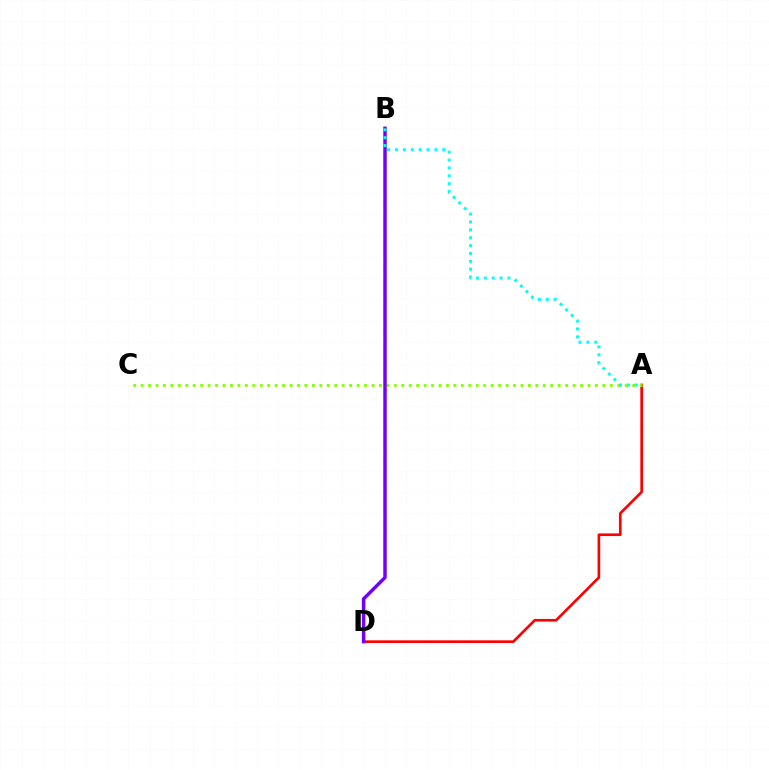{('A', 'D'): [{'color': '#ff0000', 'line_style': 'solid', 'thickness': 1.92}], ('A', 'C'): [{'color': '#84ff00', 'line_style': 'dotted', 'thickness': 2.02}], ('B', 'D'): [{'color': '#7200ff', 'line_style': 'solid', 'thickness': 2.49}], ('A', 'B'): [{'color': '#00fff6', 'line_style': 'dotted', 'thickness': 2.14}]}